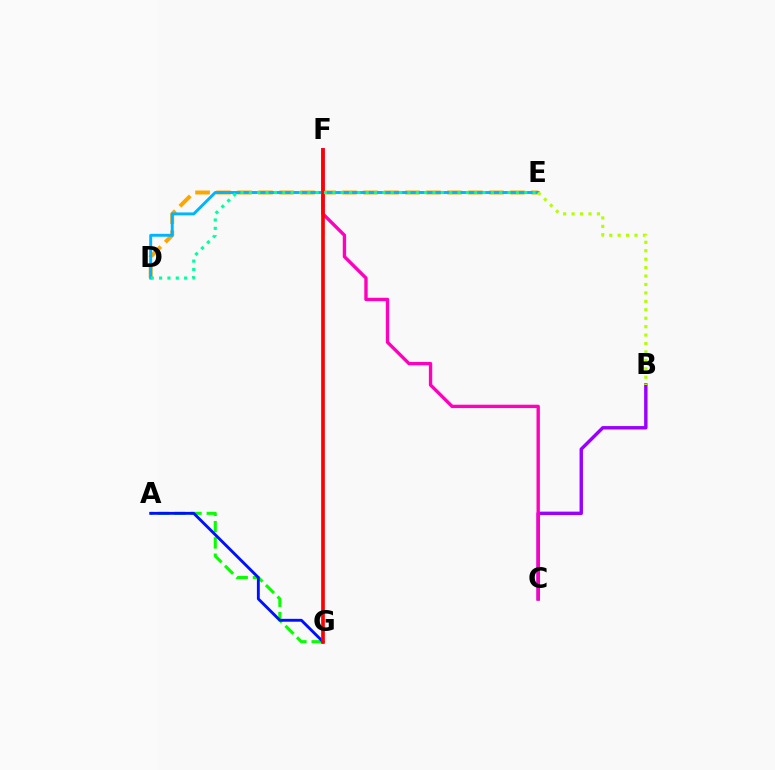{('B', 'C'): [{'color': '#9b00ff', 'line_style': 'solid', 'thickness': 2.46}], ('C', 'F'): [{'color': '#ff00bd', 'line_style': 'solid', 'thickness': 2.42}], ('D', 'E'): [{'color': '#ffa500', 'line_style': 'dashed', 'thickness': 2.85}, {'color': '#00b5ff', 'line_style': 'solid', 'thickness': 2.12}, {'color': '#00ff9d', 'line_style': 'dotted', 'thickness': 2.27}], ('A', 'G'): [{'color': '#08ff00', 'line_style': 'dashed', 'thickness': 2.21}, {'color': '#0010ff', 'line_style': 'solid', 'thickness': 2.07}], ('F', 'G'): [{'color': '#ff0000', 'line_style': 'solid', 'thickness': 2.65}], ('B', 'E'): [{'color': '#b3ff00', 'line_style': 'dotted', 'thickness': 2.29}]}